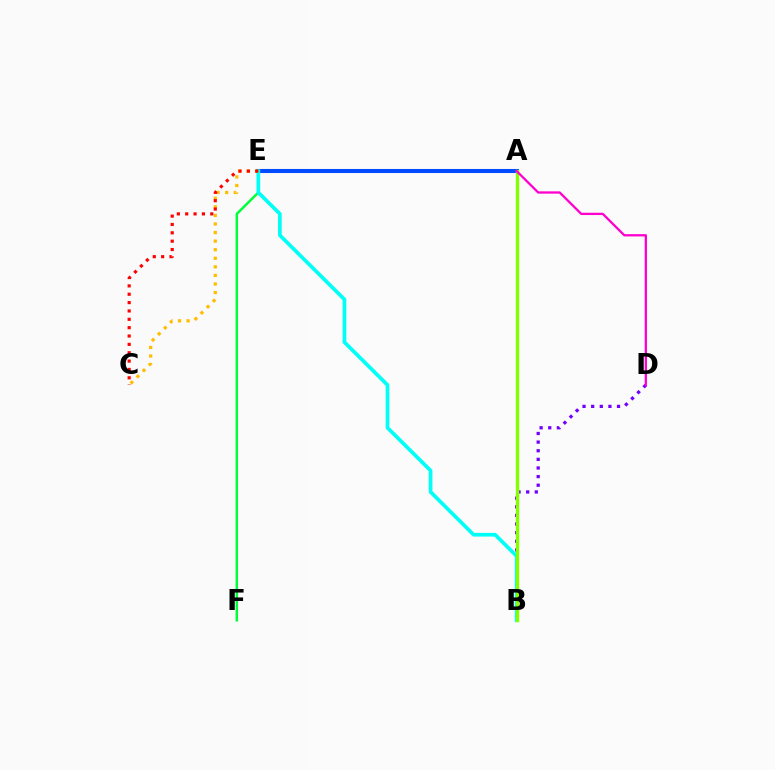{('E', 'F'): [{'color': '#00ff39', 'line_style': 'solid', 'thickness': 1.78}], ('A', 'E'): [{'color': '#004bff', 'line_style': 'solid', 'thickness': 2.93}], ('B', 'D'): [{'color': '#7200ff', 'line_style': 'dotted', 'thickness': 2.34}], ('B', 'E'): [{'color': '#00fff6', 'line_style': 'solid', 'thickness': 2.66}], ('A', 'B'): [{'color': '#84ff00', 'line_style': 'solid', 'thickness': 2.41}], ('C', 'E'): [{'color': '#ffbd00', 'line_style': 'dotted', 'thickness': 2.33}, {'color': '#ff0000', 'line_style': 'dotted', 'thickness': 2.27}], ('A', 'D'): [{'color': '#ff00cf', 'line_style': 'solid', 'thickness': 1.65}]}